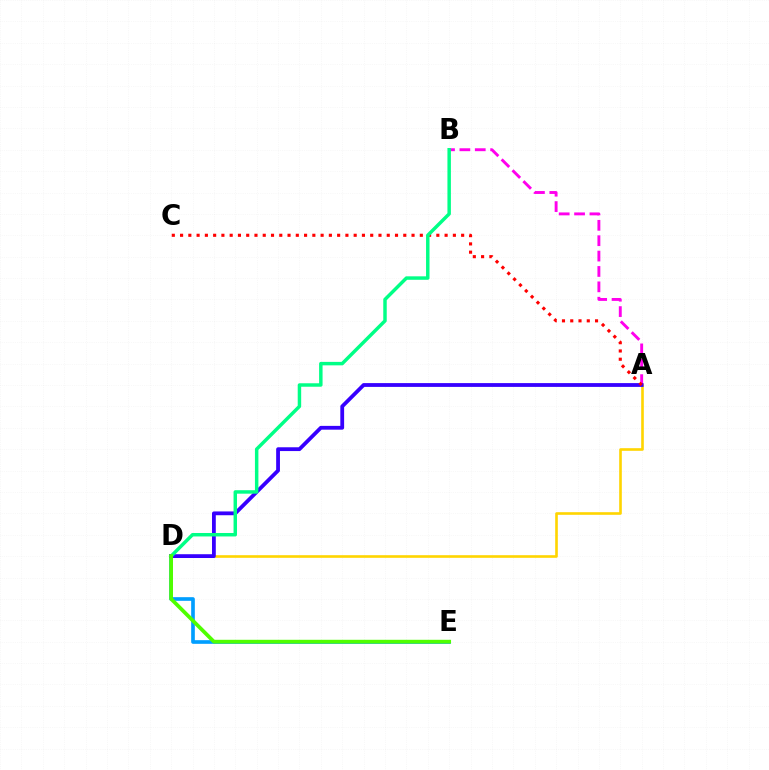{('D', 'E'): [{'color': '#009eff', 'line_style': 'solid', 'thickness': 2.63}, {'color': '#4fff00', 'line_style': 'solid', 'thickness': 2.7}], ('A', 'B'): [{'color': '#ff00ed', 'line_style': 'dashed', 'thickness': 2.09}], ('A', 'D'): [{'color': '#ffd500', 'line_style': 'solid', 'thickness': 1.89}, {'color': '#3700ff', 'line_style': 'solid', 'thickness': 2.73}], ('A', 'C'): [{'color': '#ff0000', 'line_style': 'dotted', 'thickness': 2.25}], ('B', 'D'): [{'color': '#00ff86', 'line_style': 'solid', 'thickness': 2.49}]}